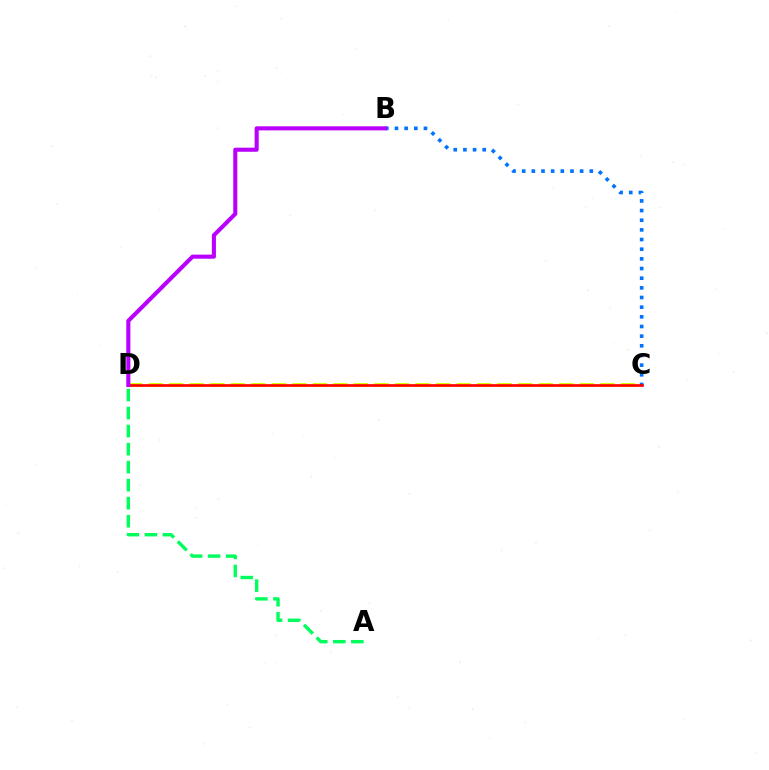{('C', 'D'): [{'color': '#d1ff00', 'line_style': 'dashed', 'thickness': 2.79}, {'color': '#ff0000', 'line_style': 'solid', 'thickness': 1.94}], ('B', 'C'): [{'color': '#0074ff', 'line_style': 'dotted', 'thickness': 2.62}], ('A', 'D'): [{'color': '#00ff5c', 'line_style': 'dashed', 'thickness': 2.45}], ('B', 'D'): [{'color': '#b900ff', 'line_style': 'solid', 'thickness': 2.94}]}